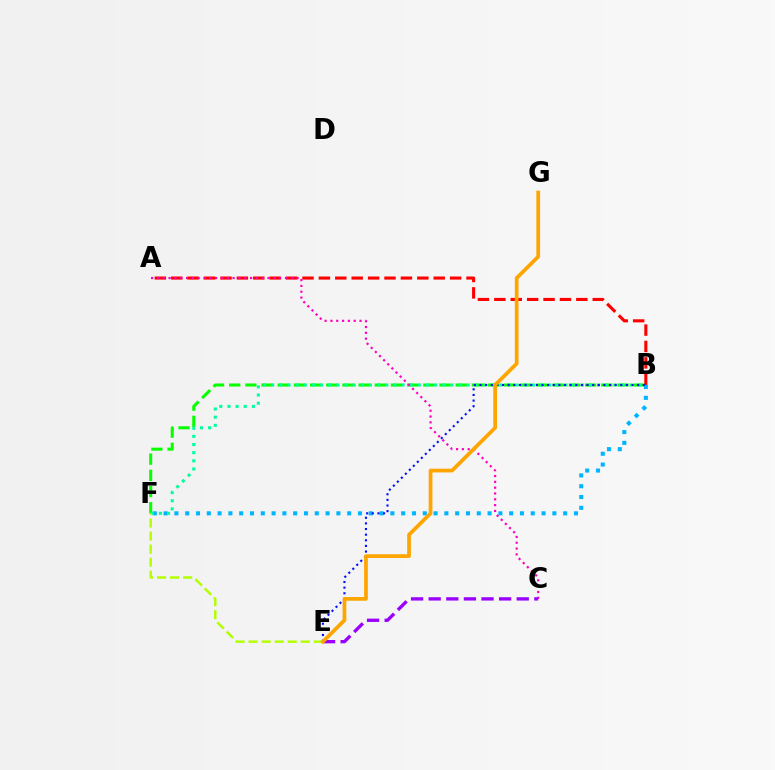{('B', 'F'): [{'color': '#08ff00', 'line_style': 'dashed', 'thickness': 2.2}, {'color': '#00b5ff', 'line_style': 'dotted', 'thickness': 2.93}, {'color': '#00ff9d', 'line_style': 'dotted', 'thickness': 2.21}], ('A', 'B'): [{'color': '#ff0000', 'line_style': 'dashed', 'thickness': 2.23}], ('B', 'E'): [{'color': '#0010ff', 'line_style': 'dotted', 'thickness': 1.53}], ('A', 'C'): [{'color': '#ff00bd', 'line_style': 'dotted', 'thickness': 1.58}], ('E', 'F'): [{'color': '#b3ff00', 'line_style': 'dashed', 'thickness': 1.77}], ('C', 'E'): [{'color': '#9b00ff', 'line_style': 'dashed', 'thickness': 2.39}], ('E', 'G'): [{'color': '#ffa500', 'line_style': 'solid', 'thickness': 2.69}]}